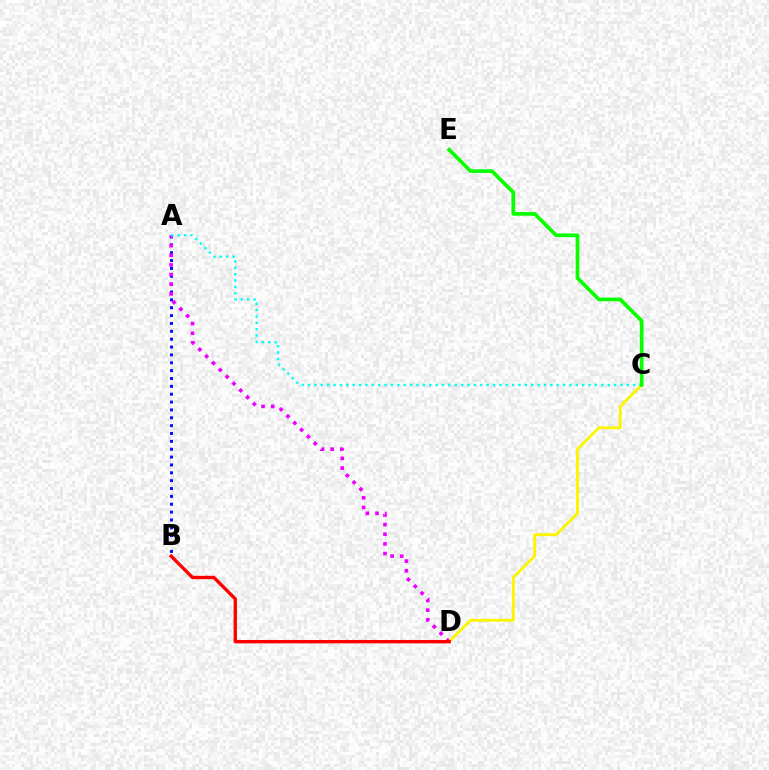{('A', 'B'): [{'color': '#0010ff', 'line_style': 'dotted', 'thickness': 2.14}], ('A', 'D'): [{'color': '#ee00ff', 'line_style': 'dotted', 'thickness': 2.62}], ('C', 'D'): [{'color': '#fcf500', 'line_style': 'solid', 'thickness': 2.06}], ('A', 'C'): [{'color': '#00fff6', 'line_style': 'dotted', 'thickness': 1.73}], ('C', 'E'): [{'color': '#08ff00', 'line_style': 'solid', 'thickness': 2.65}], ('B', 'D'): [{'color': '#ff0000', 'line_style': 'solid', 'thickness': 2.42}]}